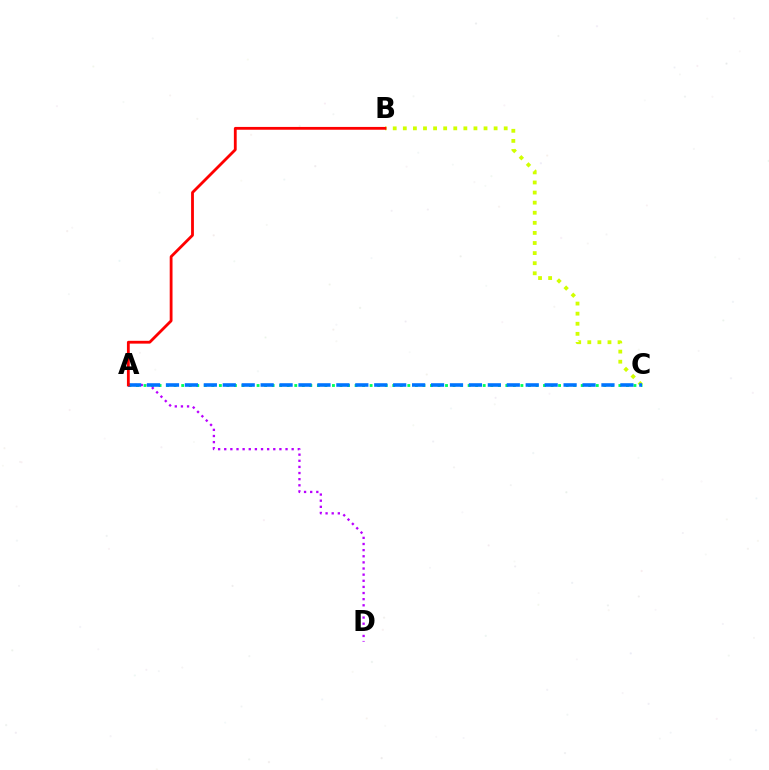{('B', 'C'): [{'color': '#d1ff00', 'line_style': 'dotted', 'thickness': 2.74}], ('A', 'C'): [{'color': '#00ff5c', 'line_style': 'dotted', 'thickness': 2.05}, {'color': '#0074ff', 'line_style': 'dashed', 'thickness': 2.57}], ('A', 'D'): [{'color': '#b900ff', 'line_style': 'dotted', 'thickness': 1.67}], ('A', 'B'): [{'color': '#ff0000', 'line_style': 'solid', 'thickness': 2.02}]}